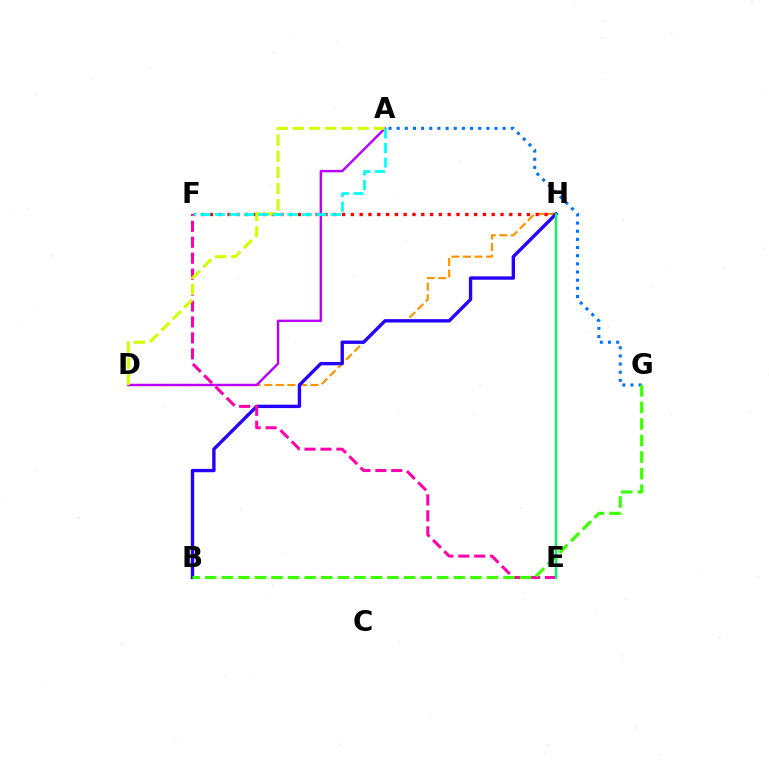{('D', 'H'): [{'color': '#ff9400', 'line_style': 'dashed', 'thickness': 1.57}], ('A', 'D'): [{'color': '#b900ff', 'line_style': 'solid', 'thickness': 1.74}, {'color': '#d1ff00', 'line_style': 'dashed', 'thickness': 2.19}], ('F', 'H'): [{'color': '#ff0000', 'line_style': 'dotted', 'thickness': 2.39}], ('A', 'G'): [{'color': '#0074ff', 'line_style': 'dotted', 'thickness': 2.22}], ('B', 'H'): [{'color': '#2500ff', 'line_style': 'solid', 'thickness': 2.43}], ('E', 'F'): [{'color': '#ff00ac', 'line_style': 'dashed', 'thickness': 2.16}], ('E', 'H'): [{'color': '#00ff5c', 'line_style': 'solid', 'thickness': 1.73}], ('B', 'G'): [{'color': '#3dff00', 'line_style': 'dashed', 'thickness': 2.25}], ('A', 'F'): [{'color': '#00fff6', 'line_style': 'dashed', 'thickness': 1.97}]}